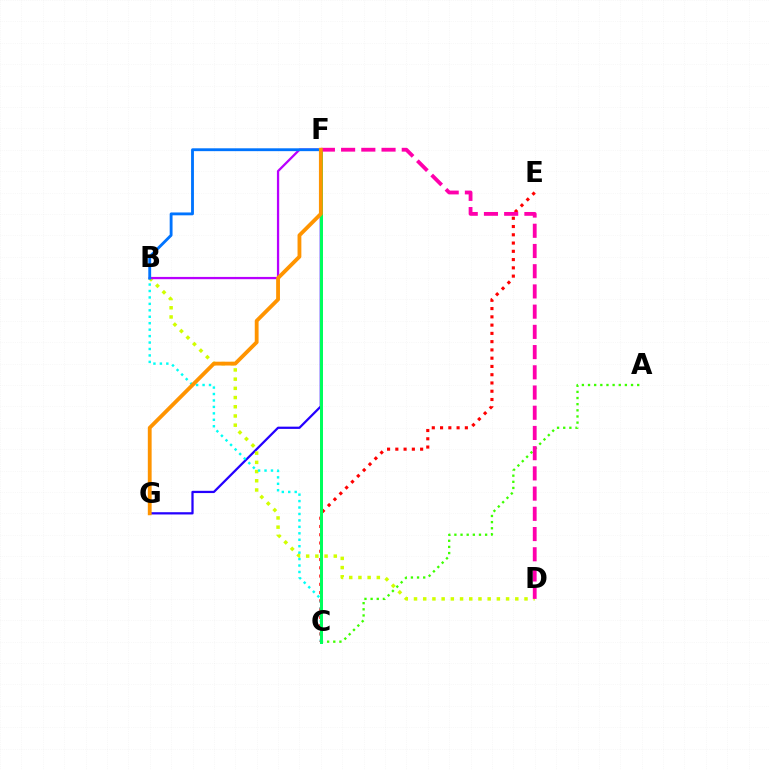{('F', 'G'): [{'color': '#2500ff', 'line_style': 'solid', 'thickness': 1.62}, {'color': '#ff9400', 'line_style': 'solid', 'thickness': 2.75}], ('C', 'E'): [{'color': '#ff0000', 'line_style': 'dotted', 'thickness': 2.25}], ('A', 'C'): [{'color': '#3dff00', 'line_style': 'dotted', 'thickness': 1.67}], ('B', 'D'): [{'color': '#d1ff00', 'line_style': 'dotted', 'thickness': 2.5}], ('B', 'C'): [{'color': '#00fff6', 'line_style': 'dotted', 'thickness': 1.75}], ('B', 'F'): [{'color': '#b900ff', 'line_style': 'solid', 'thickness': 1.64}, {'color': '#0074ff', 'line_style': 'solid', 'thickness': 2.05}], ('C', 'F'): [{'color': '#00ff5c', 'line_style': 'solid', 'thickness': 2.16}], ('D', 'F'): [{'color': '#ff00ac', 'line_style': 'dashed', 'thickness': 2.75}]}